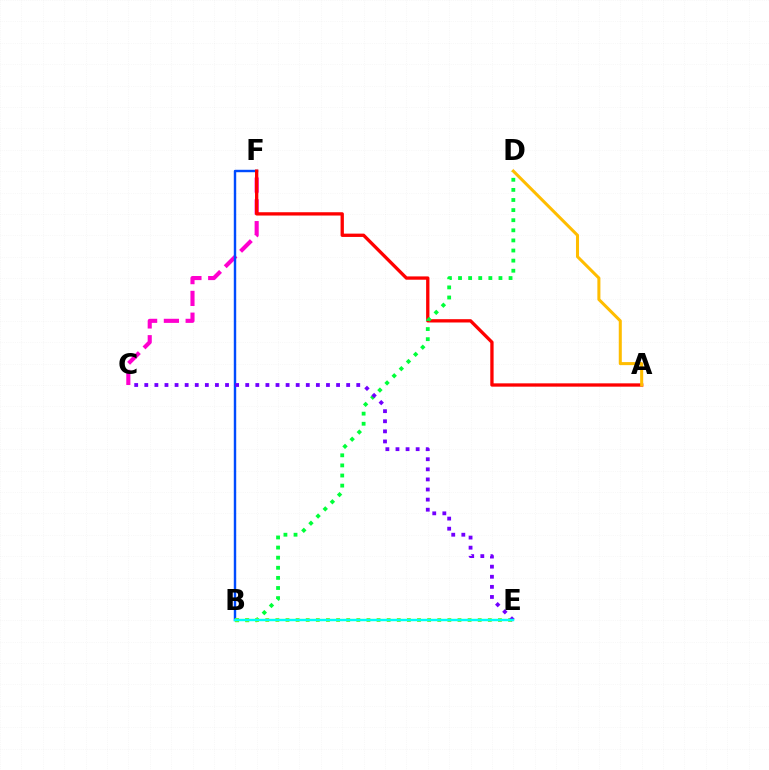{('C', 'F'): [{'color': '#ff00cf', 'line_style': 'dashed', 'thickness': 2.96}], ('B', 'F'): [{'color': '#004bff', 'line_style': 'solid', 'thickness': 1.75}], ('A', 'F'): [{'color': '#ff0000', 'line_style': 'solid', 'thickness': 2.38}], ('B', 'D'): [{'color': '#00ff39', 'line_style': 'dotted', 'thickness': 2.75}], ('A', 'D'): [{'color': '#ffbd00', 'line_style': 'solid', 'thickness': 2.19}], ('B', 'E'): [{'color': '#84ff00', 'line_style': 'dotted', 'thickness': 2.75}, {'color': '#00fff6', 'line_style': 'solid', 'thickness': 1.76}], ('C', 'E'): [{'color': '#7200ff', 'line_style': 'dotted', 'thickness': 2.74}]}